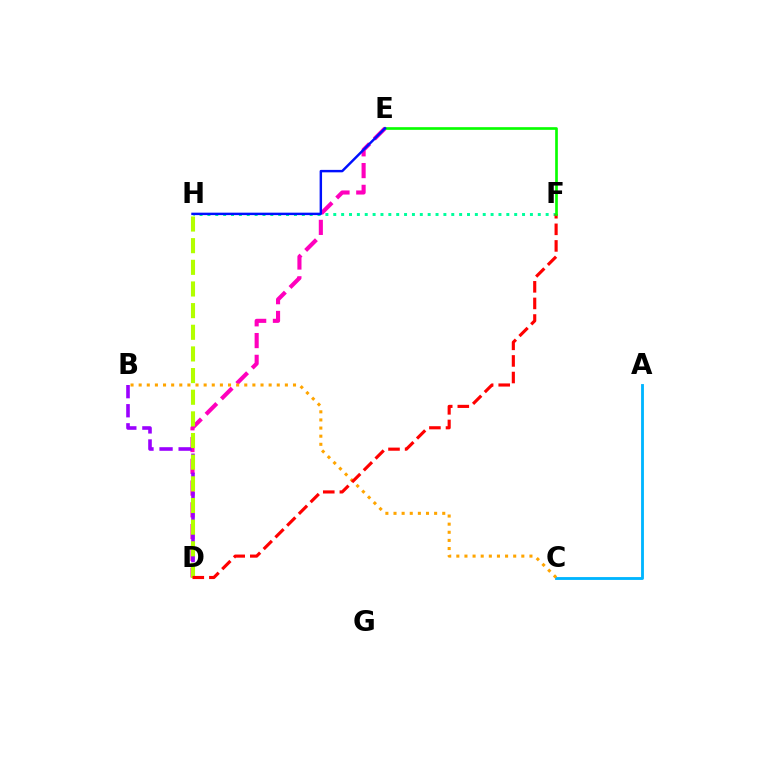{('F', 'H'): [{'color': '#00ff9d', 'line_style': 'dotted', 'thickness': 2.14}], ('D', 'E'): [{'color': '#ff00bd', 'line_style': 'dashed', 'thickness': 2.96}], ('A', 'C'): [{'color': '#00b5ff', 'line_style': 'solid', 'thickness': 2.05}], ('B', 'D'): [{'color': '#9b00ff', 'line_style': 'dashed', 'thickness': 2.59}], ('D', 'H'): [{'color': '#b3ff00', 'line_style': 'dashed', 'thickness': 2.94}], ('B', 'C'): [{'color': '#ffa500', 'line_style': 'dotted', 'thickness': 2.21}], ('D', 'F'): [{'color': '#ff0000', 'line_style': 'dashed', 'thickness': 2.25}], ('E', 'F'): [{'color': '#08ff00', 'line_style': 'solid', 'thickness': 1.92}], ('E', 'H'): [{'color': '#0010ff', 'line_style': 'solid', 'thickness': 1.76}]}